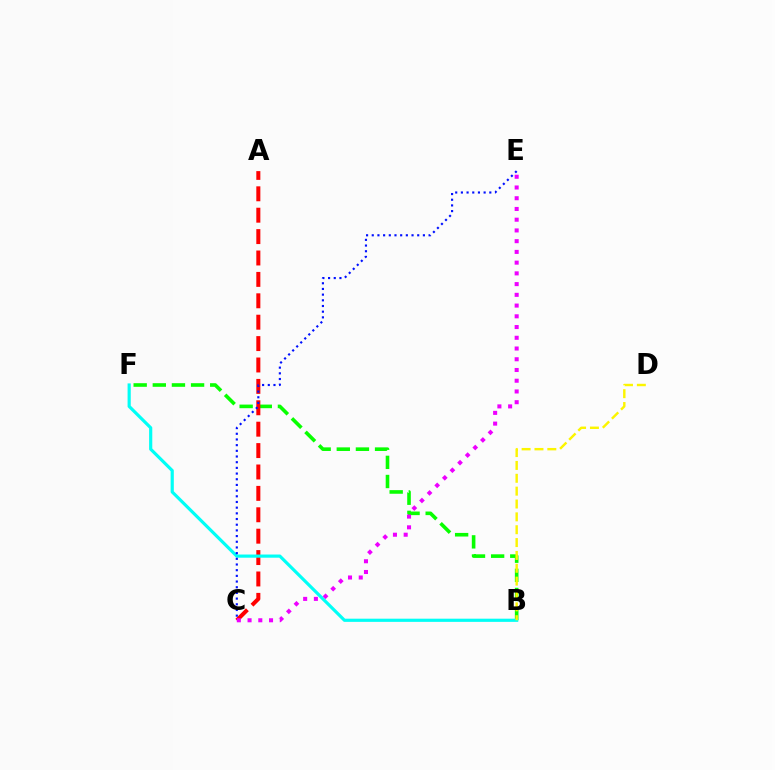{('B', 'F'): [{'color': '#08ff00', 'line_style': 'dashed', 'thickness': 2.6}, {'color': '#00fff6', 'line_style': 'solid', 'thickness': 2.29}], ('A', 'C'): [{'color': '#ff0000', 'line_style': 'dashed', 'thickness': 2.91}], ('C', 'E'): [{'color': '#ee00ff', 'line_style': 'dotted', 'thickness': 2.92}, {'color': '#0010ff', 'line_style': 'dotted', 'thickness': 1.54}], ('B', 'D'): [{'color': '#fcf500', 'line_style': 'dashed', 'thickness': 1.75}]}